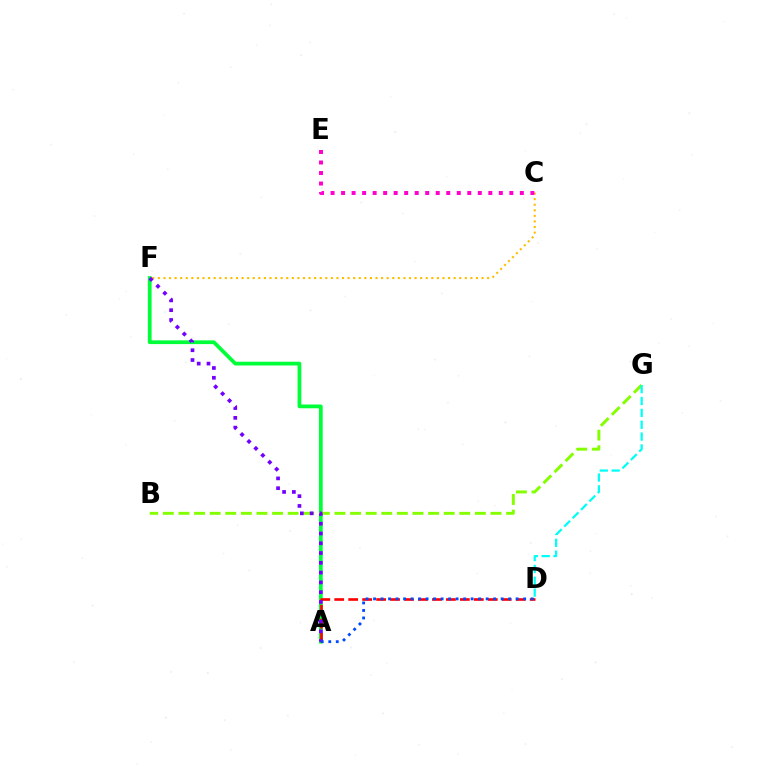{('A', 'F'): [{'color': '#00ff39', 'line_style': 'solid', 'thickness': 2.71}, {'color': '#7200ff', 'line_style': 'dotted', 'thickness': 2.66}], ('A', 'D'): [{'color': '#ff0000', 'line_style': 'dashed', 'thickness': 1.9}, {'color': '#004bff', 'line_style': 'dotted', 'thickness': 2.04}], ('B', 'G'): [{'color': '#84ff00', 'line_style': 'dashed', 'thickness': 2.12}], ('C', 'F'): [{'color': '#ffbd00', 'line_style': 'dotted', 'thickness': 1.52}], ('C', 'E'): [{'color': '#ff00cf', 'line_style': 'dotted', 'thickness': 2.86}], ('D', 'G'): [{'color': '#00fff6', 'line_style': 'dashed', 'thickness': 1.61}]}